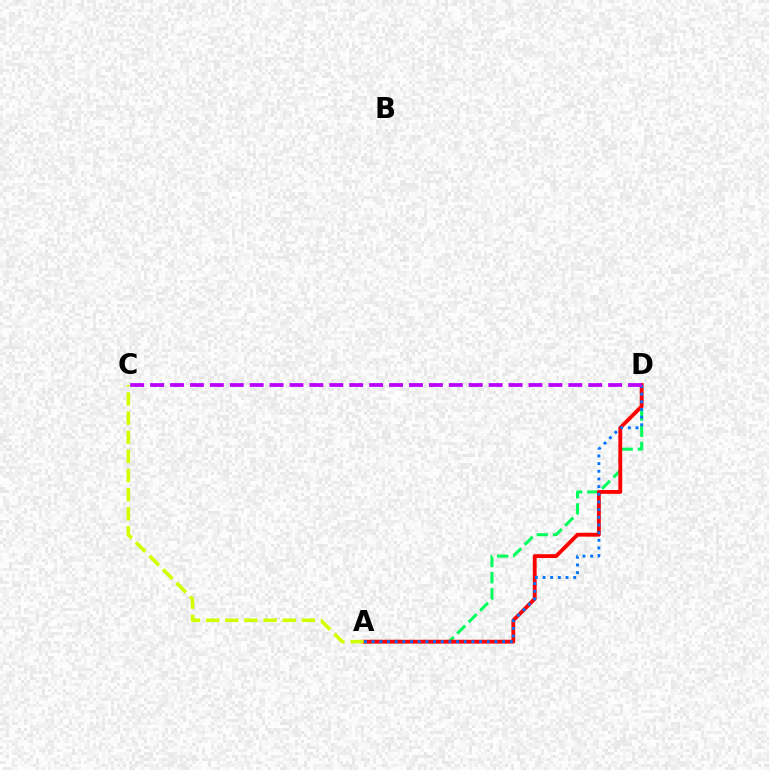{('A', 'D'): [{'color': '#00ff5c', 'line_style': 'dashed', 'thickness': 2.2}, {'color': '#ff0000', 'line_style': 'solid', 'thickness': 2.76}, {'color': '#0074ff', 'line_style': 'dotted', 'thickness': 2.08}], ('A', 'C'): [{'color': '#d1ff00', 'line_style': 'dashed', 'thickness': 2.6}], ('C', 'D'): [{'color': '#b900ff', 'line_style': 'dashed', 'thickness': 2.71}]}